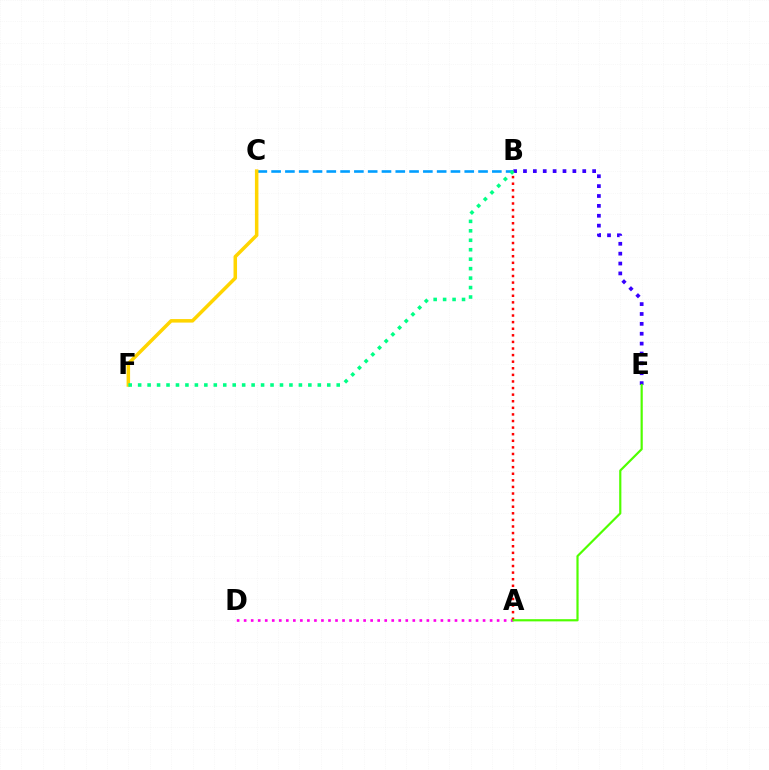{('B', 'E'): [{'color': '#3700ff', 'line_style': 'dotted', 'thickness': 2.68}], ('B', 'C'): [{'color': '#009eff', 'line_style': 'dashed', 'thickness': 1.87}], ('A', 'D'): [{'color': '#ff00ed', 'line_style': 'dotted', 'thickness': 1.91}], ('A', 'B'): [{'color': '#ff0000', 'line_style': 'dotted', 'thickness': 1.79}], ('A', 'E'): [{'color': '#4fff00', 'line_style': 'solid', 'thickness': 1.58}], ('C', 'F'): [{'color': '#ffd500', 'line_style': 'solid', 'thickness': 2.53}], ('B', 'F'): [{'color': '#00ff86', 'line_style': 'dotted', 'thickness': 2.57}]}